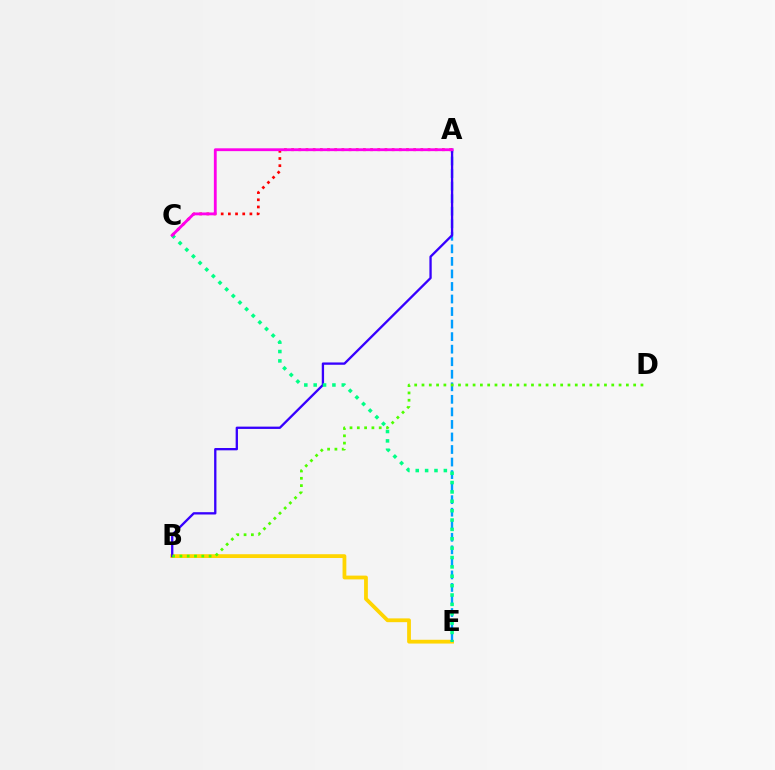{('B', 'E'): [{'color': '#ffd500', 'line_style': 'solid', 'thickness': 2.72}], ('A', 'E'): [{'color': '#009eff', 'line_style': 'dashed', 'thickness': 1.7}], ('A', 'B'): [{'color': '#3700ff', 'line_style': 'solid', 'thickness': 1.67}], ('C', 'E'): [{'color': '#00ff86', 'line_style': 'dotted', 'thickness': 2.55}], ('B', 'D'): [{'color': '#4fff00', 'line_style': 'dotted', 'thickness': 1.98}], ('A', 'C'): [{'color': '#ff0000', 'line_style': 'dotted', 'thickness': 1.95}, {'color': '#ff00ed', 'line_style': 'solid', 'thickness': 2.03}]}